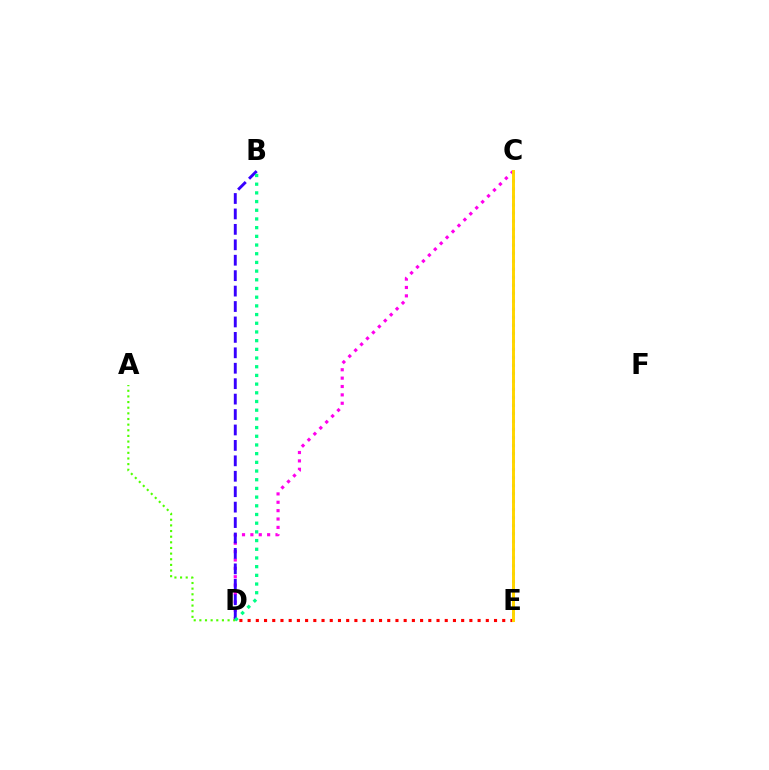{('C', 'E'): [{'color': '#009eff', 'line_style': 'dotted', 'thickness': 2.18}, {'color': '#ffd500', 'line_style': 'solid', 'thickness': 2.13}], ('D', 'E'): [{'color': '#ff0000', 'line_style': 'dotted', 'thickness': 2.23}], ('C', 'D'): [{'color': '#ff00ed', 'line_style': 'dotted', 'thickness': 2.28}], ('B', 'D'): [{'color': '#3700ff', 'line_style': 'dashed', 'thickness': 2.1}, {'color': '#00ff86', 'line_style': 'dotted', 'thickness': 2.36}], ('A', 'D'): [{'color': '#4fff00', 'line_style': 'dotted', 'thickness': 1.53}]}